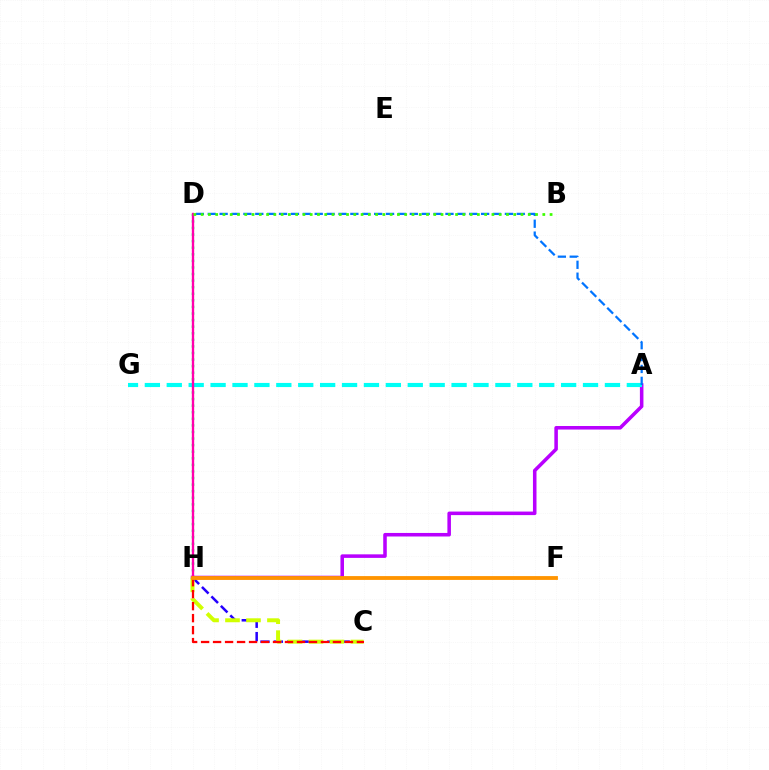{('D', 'H'): [{'color': '#00ff5c', 'line_style': 'dotted', 'thickness': 1.79}, {'color': '#ff00ac', 'line_style': 'solid', 'thickness': 1.69}], ('A', 'H'): [{'color': '#b900ff', 'line_style': 'solid', 'thickness': 2.55}], ('C', 'H'): [{'color': '#2500ff', 'line_style': 'dashed', 'thickness': 1.82}, {'color': '#d1ff00', 'line_style': 'dashed', 'thickness': 2.85}, {'color': '#ff0000', 'line_style': 'dashed', 'thickness': 1.63}], ('A', 'G'): [{'color': '#00fff6', 'line_style': 'dashed', 'thickness': 2.98}], ('A', 'D'): [{'color': '#0074ff', 'line_style': 'dashed', 'thickness': 1.61}], ('B', 'D'): [{'color': '#3dff00', 'line_style': 'dotted', 'thickness': 1.98}], ('F', 'H'): [{'color': '#ff9400', 'line_style': 'solid', 'thickness': 2.76}]}